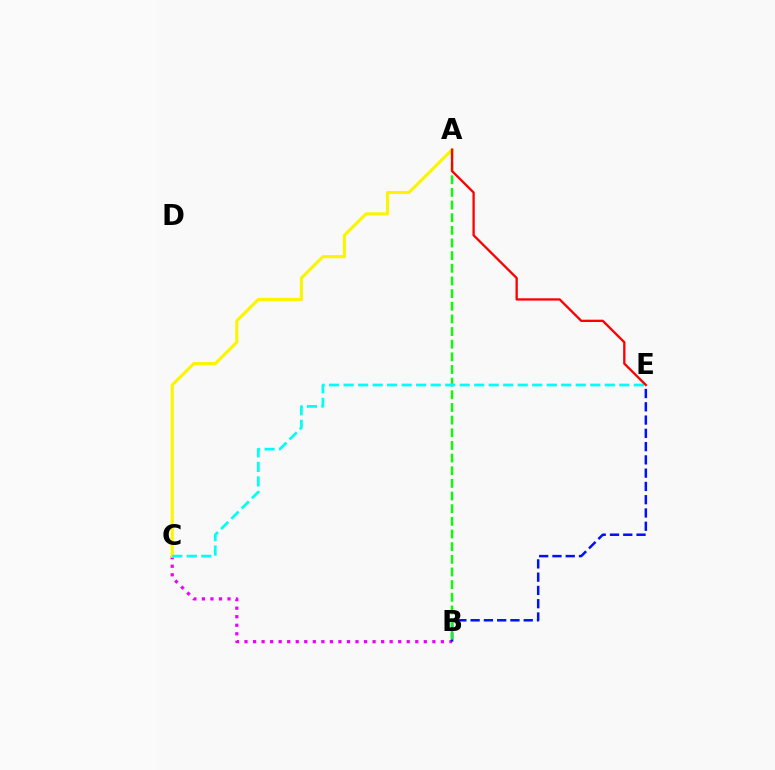{('B', 'C'): [{'color': '#ee00ff', 'line_style': 'dotted', 'thickness': 2.32}], ('B', 'E'): [{'color': '#0010ff', 'line_style': 'dashed', 'thickness': 1.8}], ('A', 'C'): [{'color': '#fcf500', 'line_style': 'solid', 'thickness': 2.24}], ('A', 'B'): [{'color': '#08ff00', 'line_style': 'dashed', 'thickness': 1.72}], ('C', 'E'): [{'color': '#00fff6', 'line_style': 'dashed', 'thickness': 1.97}], ('A', 'E'): [{'color': '#ff0000', 'line_style': 'solid', 'thickness': 1.67}]}